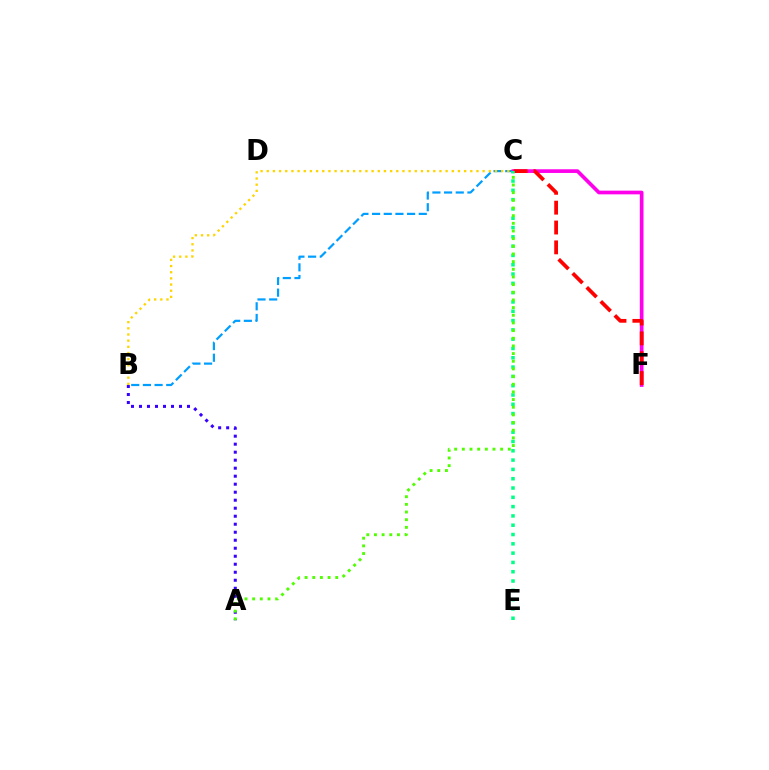{('A', 'B'): [{'color': '#3700ff', 'line_style': 'dotted', 'thickness': 2.17}], ('B', 'C'): [{'color': '#009eff', 'line_style': 'dashed', 'thickness': 1.59}, {'color': '#ffd500', 'line_style': 'dotted', 'thickness': 1.68}], ('C', 'F'): [{'color': '#ff00ed', 'line_style': 'solid', 'thickness': 2.66}, {'color': '#ff0000', 'line_style': 'dashed', 'thickness': 2.7}], ('C', 'E'): [{'color': '#00ff86', 'line_style': 'dotted', 'thickness': 2.53}], ('A', 'C'): [{'color': '#4fff00', 'line_style': 'dotted', 'thickness': 2.08}]}